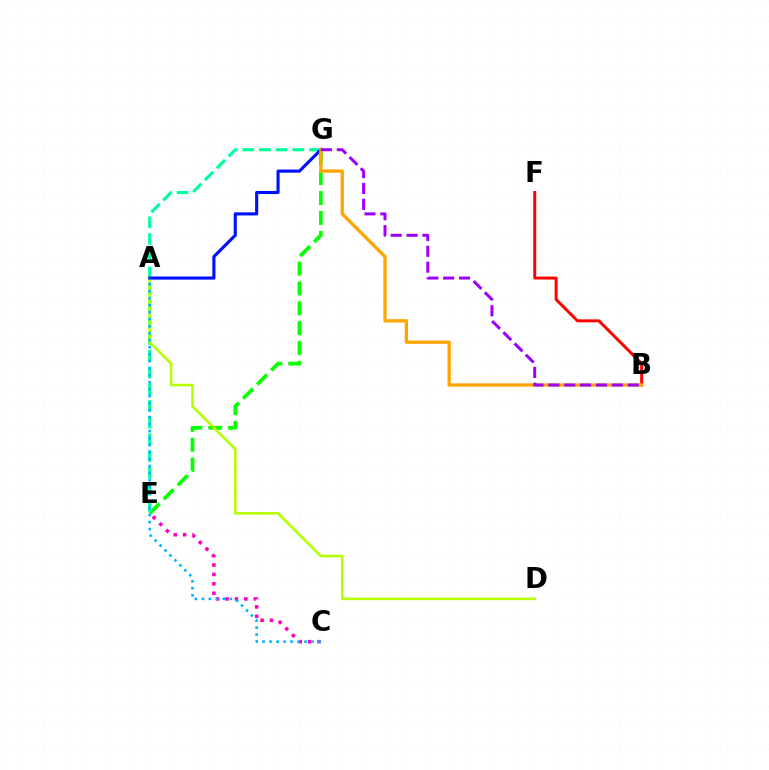{('E', 'G'): [{'color': '#08ff00', 'line_style': 'dashed', 'thickness': 2.7}, {'color': '#00ff9d', 'line_style': 'dashed', 'thickness': 2.27}], ('B', 'F'): [{'color': '#ff0000', 'line_style': 'solid', 'thickness': 2.13}], ('C', 'E'): [{'color': '#ff00bd', 'line_style': 'dotted', 'thickness': 2.56}], ('A', 'D'): [{'color': '#b3ff00', 'line_style': 'solid', 'thickness': 1.85}], ('A', 'G'): [{'color': '#0010ff', 'line_style': 'solid', 'thickness': 2.25}], ('B', 'G'): [{'color': '#ffa500', 'line_style': 'solid', 'thickness': 2.38}, {'color': '#9b00ff', 'line_style': 'dashed', 'thickness': 2.16}], ('A', 'C'): [{'color': '#00b5ff', 'line_style': 'dotted', 'thickness': 1.9}]}